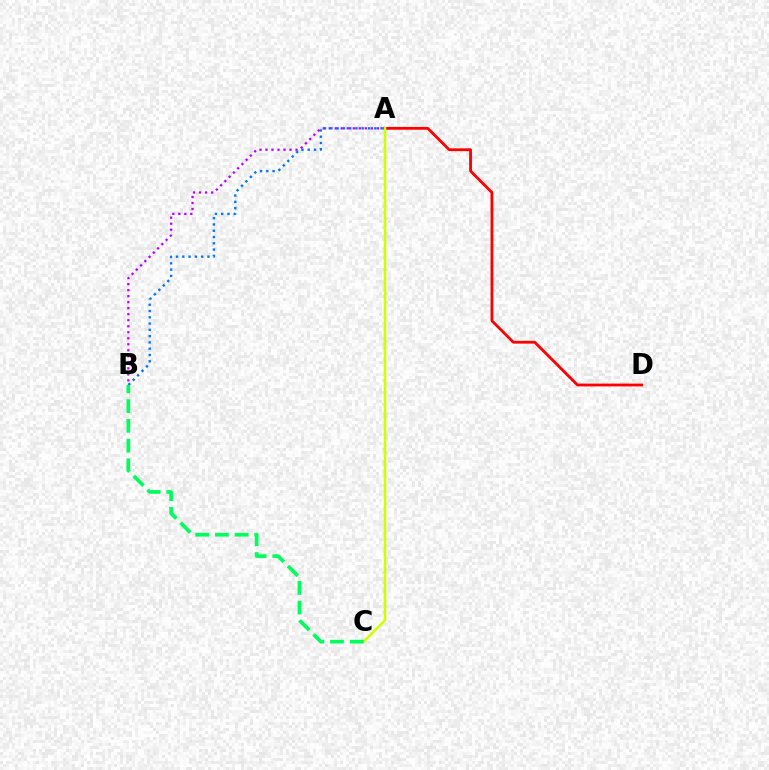{('A', 'B'): [{'color': '#b900ff', 'line_style': 'dotted', 'thickness': 1.63}, {'color': '#0074ff', 'line_style': 'dotted', 'thickness': 1.71}], ('A', 'D'): [{'color': '#ff0000', 'line_style': 'solid', 'thickness': 2.03}], ('A', 'C'): [{'color': '#d1ff00', 'line_style': 'solid', 'thickness': 1.84}], ('B', 'C'): [{'color': '#00ff5c', 'line_style': 'dashed', 'thickness': 2.68}]}